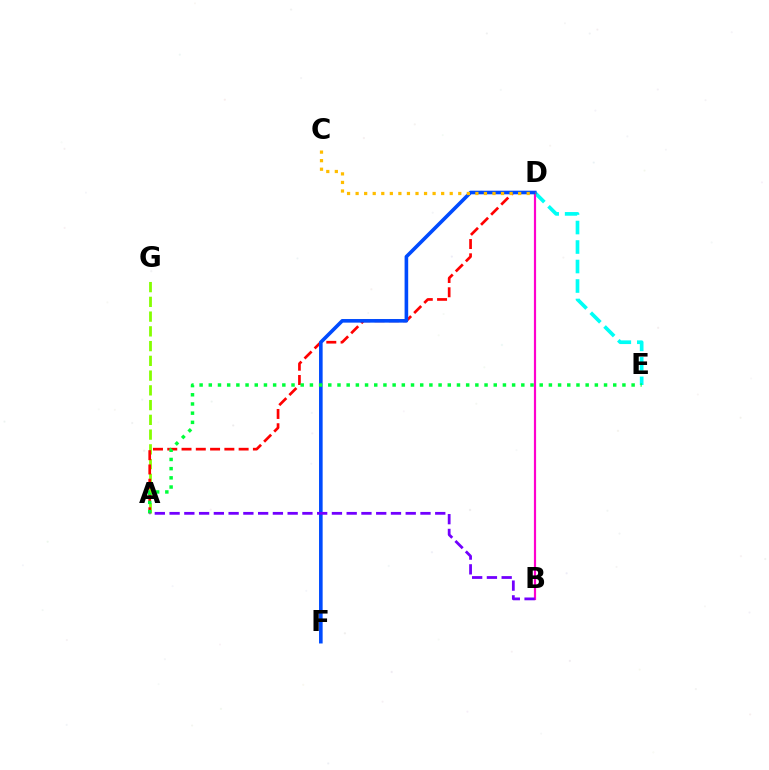{('D', 'E'): [{'color': '#00fff6', 'line_style': 'dashed', 'thickness': 2.65}], ('A', 'G'): [{'color': '#84ff00', 'line_style': 'dashed', 'thickness': 2.0}], ('A', 'D'): [{'color': '#ff0000', 'line_style': 'dashed', 'thickness': 1.94}], ('B', 'D'): [{'color': '#ff00cf', 'line_style': 'solid', 'thickness': 1.58}], ('D', 'F'): [{'color': '#004bff', 'line_style': 'solid', 'thickness': 2.6}], ('A', 'E'): [{'color': '#00ff39', 'line_style': 'dotted', 'thickness': 2.5}], ('C', 'D'): [{'color': '#ffbd00', 'line_style': 'dotted', 'thickness': 2.32}], ('A', 'B'): [{'color': '#7200ff', 'line_style': 'dashed', 'thickness': 2.01}]}